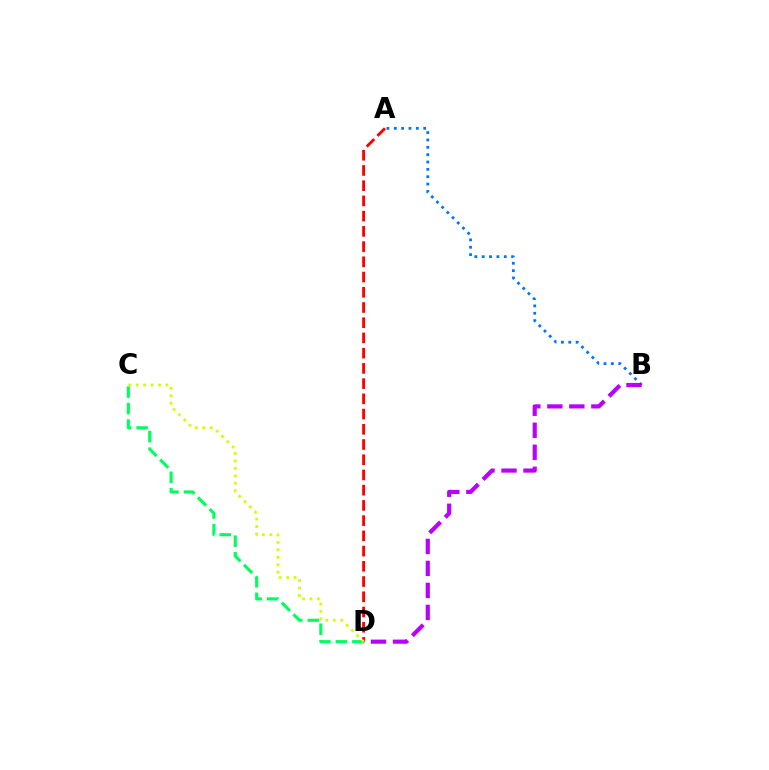{('A', 'B'): [{'color': '#0074ff', 'line_style': 'dotted', 'thickness': 2.0}], ('C', 'D'): [{'color': '#00ff5c', 'line_style': 'dashed', 'thickness': 2.24}, {'color': '#d1ff00', 'line_style': 'dotted', 'thickness': 2.02}], ('A', 'D'): [{'color': '#ff0000', 'line_style': 'dashed', 'thickness': 2.07}], ('B', 'D'): [{'color': '#b900ff', 'line_style': 'dashed', 'thickness': 2.99}]}